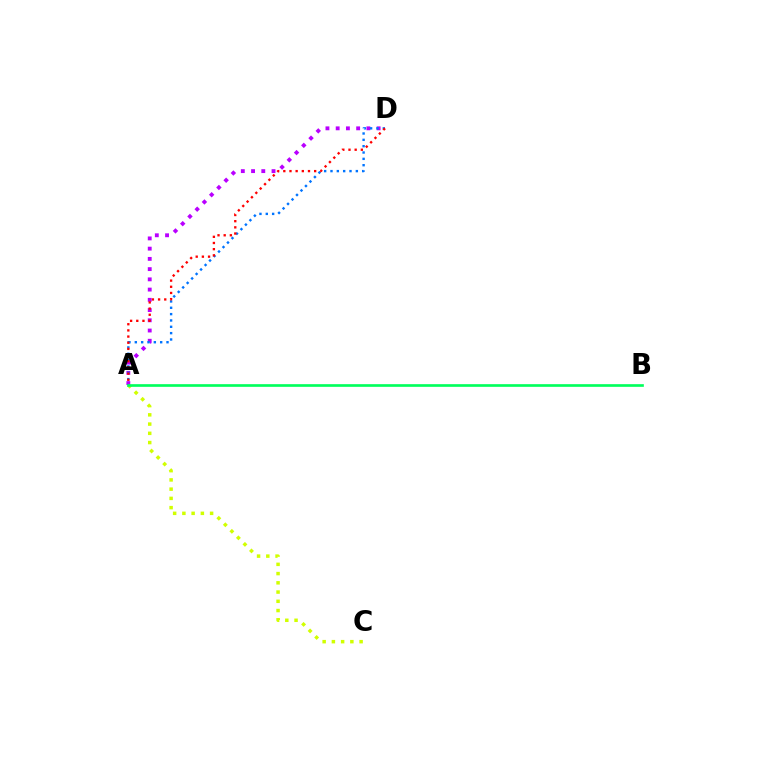{('A', 'D'): [{'color': '#b900ff', 'line_style': 'dotted', 'thickness': 2.78}, {'color': '#0074ff', 'line_style': 'dotted', 'thickness': 1.72}, {'color': '#ff0000', 'line_style': 'dotted', 'thickness': 1.68}], ('A', 'C'): [{'color': '#d1ff00', 'line_style': 'dotted', 'thickness': 2.51}], ('A', 'B'): [{'color': '#00ff5c', 'line_style': 'solid', 'thickness': 1.92}]}